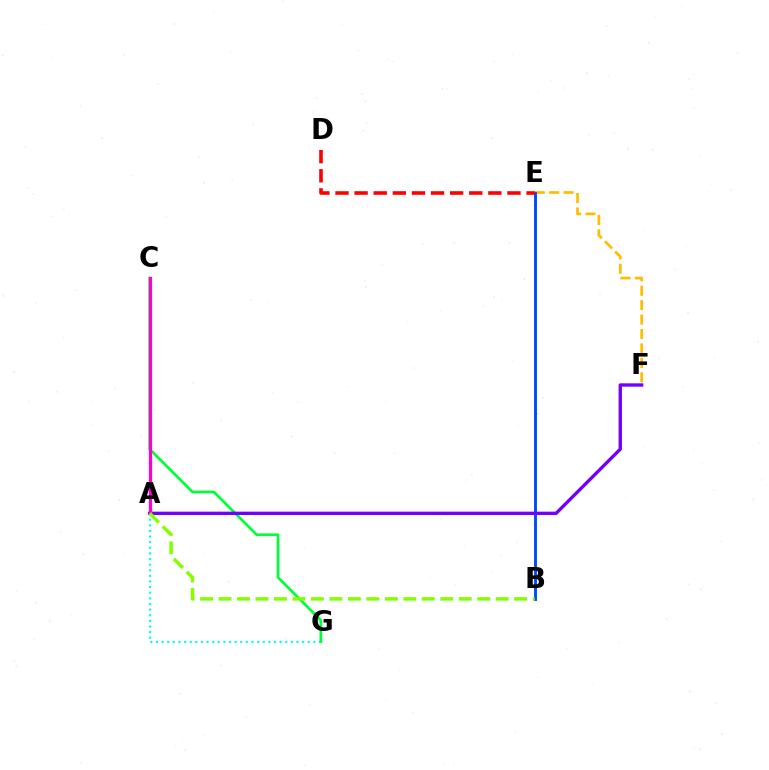{('A', 'G'): [{'color': '#00fff6', 'line_style': 'dotted', 'thickness': 1.53}], ('E', 'F'): [{'color': '#ffbd00', 'line_style': 'dashed', 'thickness': 1.96}], ('B', 'E'): [{'color': '#004bff', 'line_style': 'solid', 'thickness': 2.1}], ('C', 'G'): [{'color': '#00ff39', 'line_style': 'solid', 'thickness': 1.95}], ('D', 'E'): [{'color': '#ff0000', 'line_style': 'dashed', 'thickness': 2.6}], ('A', 'F'): [{'color': '#7200ff', 'line_style': 'solid', 'thickness': 2.41}], ('A', 'C'): [{'color': '#ff00cf', 'line_style': 'solid', 'thickness': 2.33}], ('A', 'B'): [{'color': '#84ff00', 'line_style': 'dashed', 'thickness': 2.51}]}